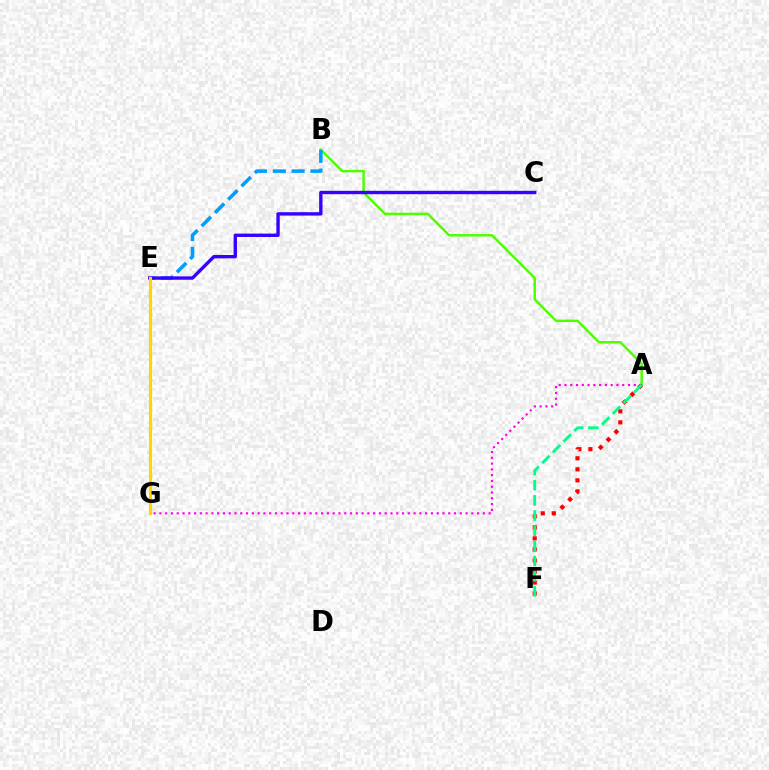{('A', 'B'): [{'color': '#4fff00', 'line_style': 'solid', 'thickness': 1.78}], ('A', 'F'): [{'color': '#ff0000', 'line_style': 'dotted', 'thickness': 3.0}, {'color': '#00ff86', 'line_style': 'dashed', 'thickness': 2.06}], ('B', 'E'): [{'color': '#009eff', 'line_style': 'dashed', 'thickness': 2.55}], ('C', 'E'): [{'color': '#3700ff', 'line_style': 'solid', 'thickness': 2.43}], ('A', 'G'): [{'color': '#ff00ed', 'line_style': 'dotted', 'thickness': 1.57}], ('E', 'G'): [{'color': '#ffd500', 'line_style': 'solid', 'thickness': 2.27}]}